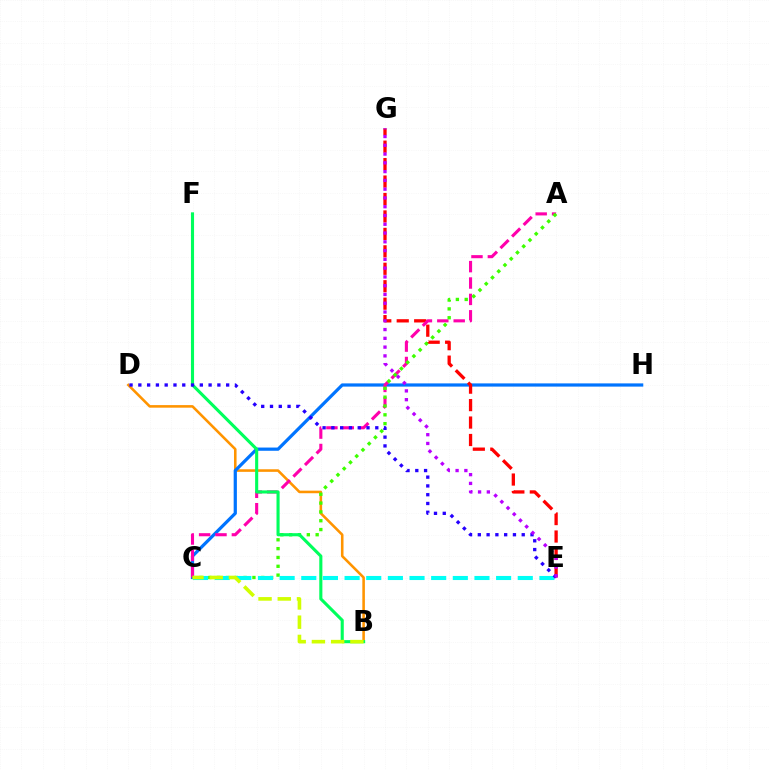{('B', 'D'): [{'color': '#ff9400', 'line_style': 'solid', 'thickness': 1.85}], ('C', 'H'): [{'color': '#0074ff', 'line_style': 'solid', 'thickness': 2.32}], ('E', 'G'): [{'color': '#ff0000', 'line_style': 'dashed', 'thickness': 2.37}, {'color': '#b900ff', 'line_style': 'dotted', 'thickness': 2.38}], ('A', 'C'): [{'color': '#ff00ac', 'line_style': 'dashed', 'thickness': 2.23}, {'color': '#3dff00', 'line_style': 'dotted', 'thickness': 2.4}], ('B', 'F'): [{'color': '#00ff5c', 'line_style': 'solid', 'thickness': 2.23}], ('C', 'E'): [{'color': '#00fff6', 'line_style': 'dashed', 'thickness': 2.94}], ('D', 'E'): [{'color': '#2500ff', 'line_style': 'dotted', 'thickness': 2.39}], ('B', 'C'): [{'color': '#d1ff00', 'line_style': 'dashed', 'thickness': 2.61}]}